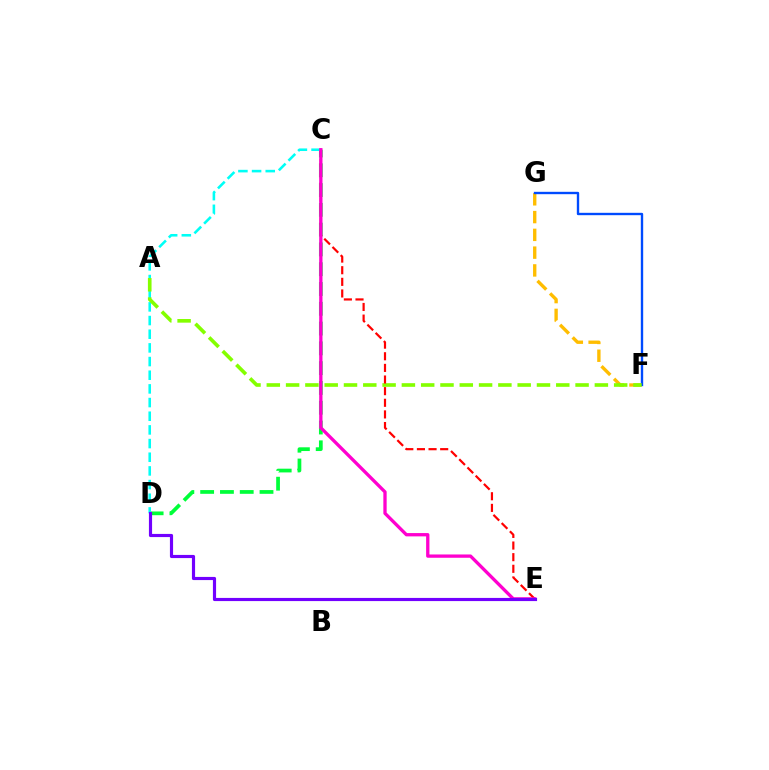{('F', 'G'): [{'color': '#ffbd00', 'line_style': 'dashed', 'thickness': 2.41}, {'color': '#004bff', 'line_style': 'solid', 'thickness': 1.7}], ('C', 'D'): [{'color': '#00ff39', 'line_style': 'dashed', 'thickness': 2.69}, {'color': '#00fff6', 'line_style': 'dashed', 'thickness': 1.86}], ('A', 'F'): [{'color': '#84ff00', 'line_style': 'dashed', 'thickness': 2.62}], ('C', 'E'): [{'color': '#ff0000', 'line_style': 'dashed', 'thickness': 1.58}, {'color': '#ff00cf', 'line_style': 'solid', 'thickness': 2.38}], ('D', 'E'): [{'color': '#7200ff', 'line_style': 'solid', 'thickness': 2.27}]}